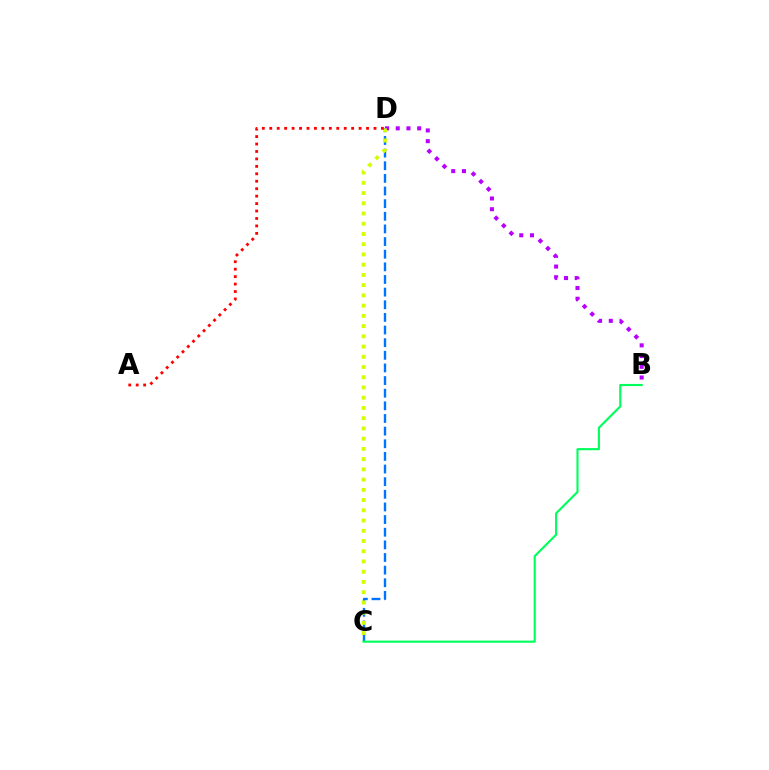{('C', 'D'): [{'color': '#0074ff', 'line_style': 'dashed', 'thickness': 1.72}, {'color': '#d1ff00', 'line_style': 'dotted', 'thickness': 2.78}], ('B', 'D'): [{'color': '#b900ff', 'line_style': 'dotted', 'thickness': 2.91}], ('B', 'C'): [{'color': '#00ff5c', 'line_style': 'solid', 'thickness': 1.54}], ('A', 'D'): [{'color': '#ff0000', 'line_style': 'dotted', 'thickness': 2.02}]}